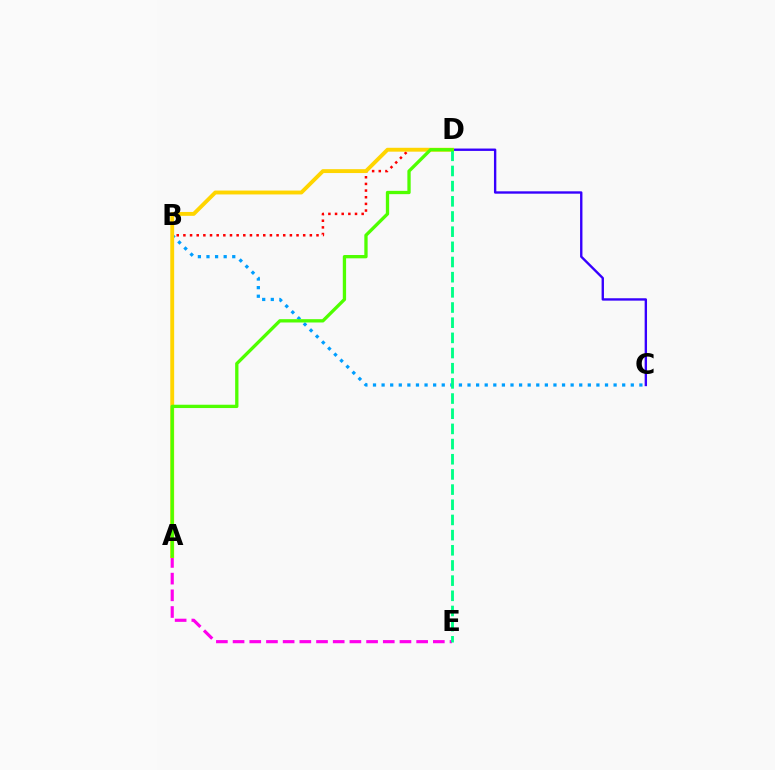{('B', 'C'): [{'color': '#009eff', 'line_style': 'dotted', 'thickness': 2.33}], ('C', 'D'): [{'color': '#3700ff', 'line_style': 'solid', 'thickness': 1.71}], ('B', 'D'): [{'color': '#ff0000', 'line_style': 'dotted', 'thickness': 1.81}], ('A', 'E'): [{'color': '#ff00ed', 'line_style': 'dashed', 'thickness': 2.27}], ('A', 'D'): [{'color': '#ffd500', 'line_style': 'solid', 'thickness': 2.8}, {'color': '#4fff00', 'line_style': 'solid', 'thickness': 2.38}], ('D', 'E'): [{'color': '#00ff86', 'line_style': 'dashed', 'thickness': 2.06}]}